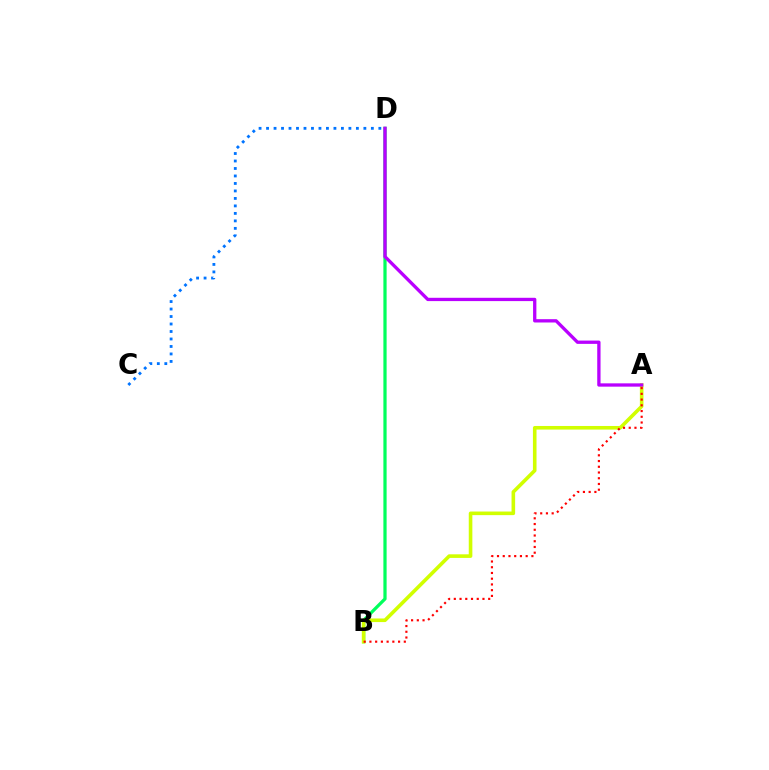{('B', 'D'): [{'color': '#00ff5c', 'line_style': 'solid', 'thickness': 2.33}], ('A', 'B'): [{'color': '#d1ff00', 'line_style': 'solid', 'thickness': 2.59}, {'color': '#ff0000', 'line_style': 'dotted', 'thickness': 1.56}], ('A', 'D'): [{'color': '#b900ff', 'line_style': 'solid', 'thickness': 2.38}], ('C', 'D'): [{'color': '#0074ff', 'line_style': 'dotted', 'thickness': 2.03}]}